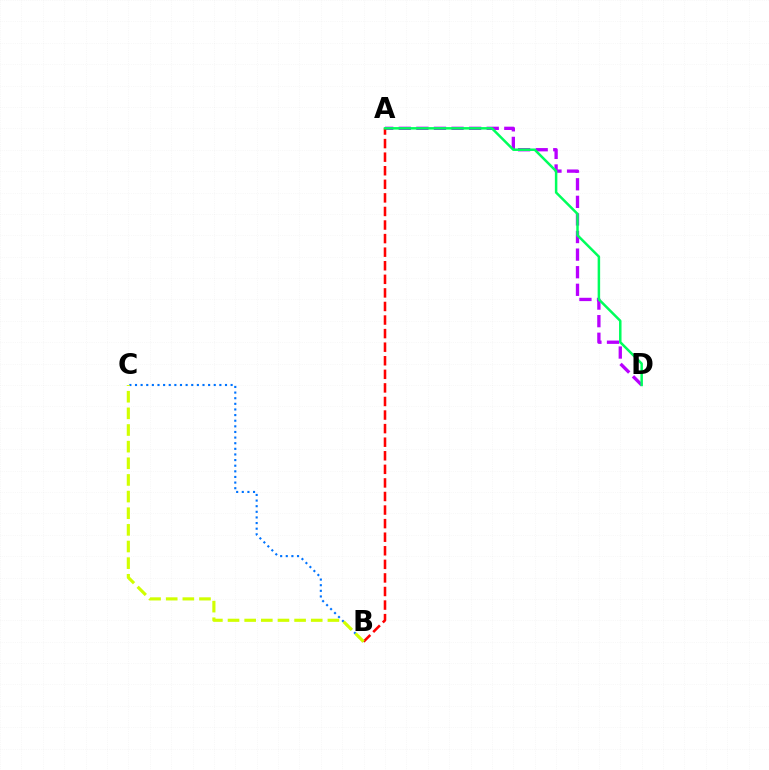{('A', 'D'): [{'color': '#b900ff', 'line_style': 'dashed', 'thickness': 2.39}, {'color': '#00ff5c', 'line_style': 'solid', 'thickness': 1.8}], ('B', 'C'): [{'color': '#0074ff', 'line_style': 'dotted', 'thickness': 1.53}, {'color': '#d1ff00', 'line_style': 'dashed', 'thickness': 2.26}], ('A', 'B'): [{'color': '#ff0000', 'line_style': 'dashed', 'thickness': 1.84}]}